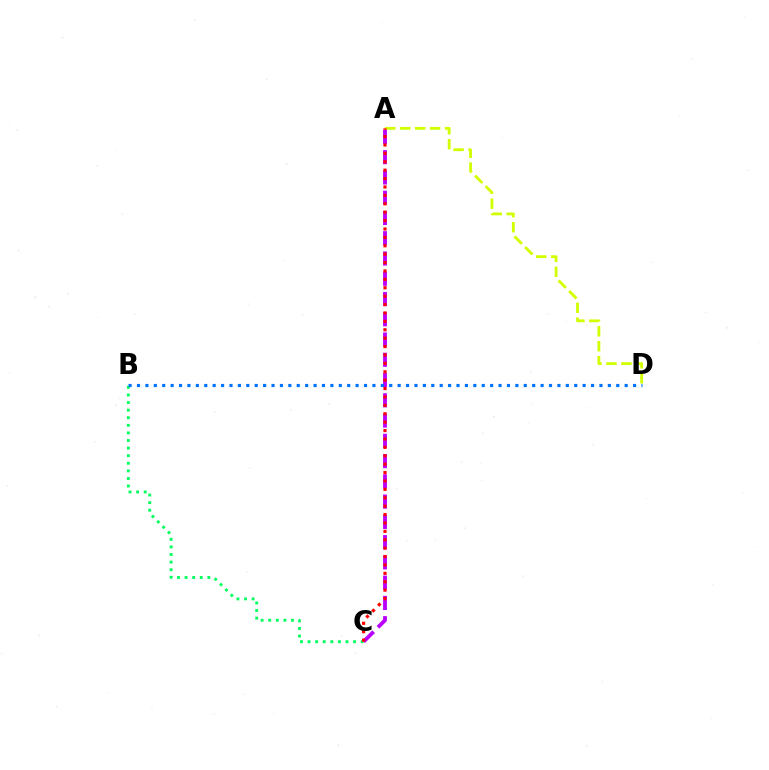{('A', 'D'): [{'color': '#d1ff00', 'line_style': 'dashed', 'thickness': 2.03}], ('B', 'C'): [{'color': '#00ff5c', 'line_style': 'dotted', 'thickness': 2.06}], ('A', 'C'): [{'color': '#b900ff', 'line_style': 'dashed', 'thickness': 2.75}, {'color': '#ff0000', 'line_style': 'dotted', 'thickness': 2.28}], ('B', 'D'): [{'color': '#0074ff', 'line_style': 'dotted', 'thickness': 2.28}]}